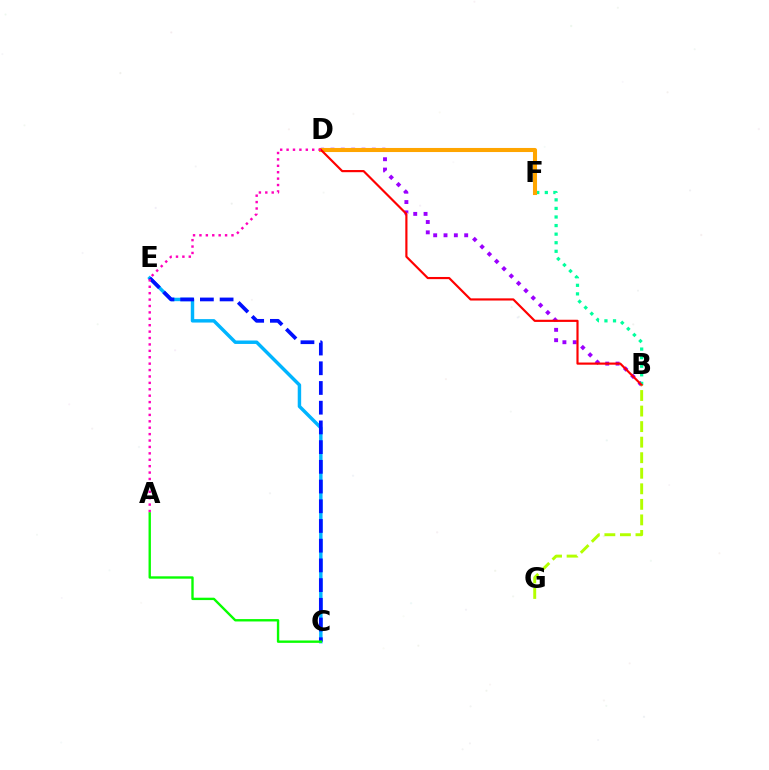{('C', 'E'): [{'color': '#00b5ff', 'line_style': 'solid', 'thickness': 2.48}, {'color': '#0010ff', 'line_style': 'dashed', 'thickness': 2.68}], ('B', 'D'): [{'color': '#9b00ff', 'line_style': 'dotted', 'thickness': 2.81}, {'color': '#ff0000', 'line_style': 'solid', 'thickness': 1.56}], ('B', 'F'): [{'color': '#00ff9d', 'line_style': 'dotted', 'thickness': 2.33}], ('A', 'C'): [{'color': '#08ff00', 'line_style': 'solid', 'thickness': 1.71}], ('D', 'F'): [{'color': '#ffa500', 'line_style': 'solid', 'thickness': 2.93}], ('B', 'G'): [{'color': '#b3ff00', 'line_style': 'dashed', 'thickness': 2.11}], ('A', 'D'): [{'color': '#ff00bd', 'line_style': 'dotted', 'thickness': 1.74}]}